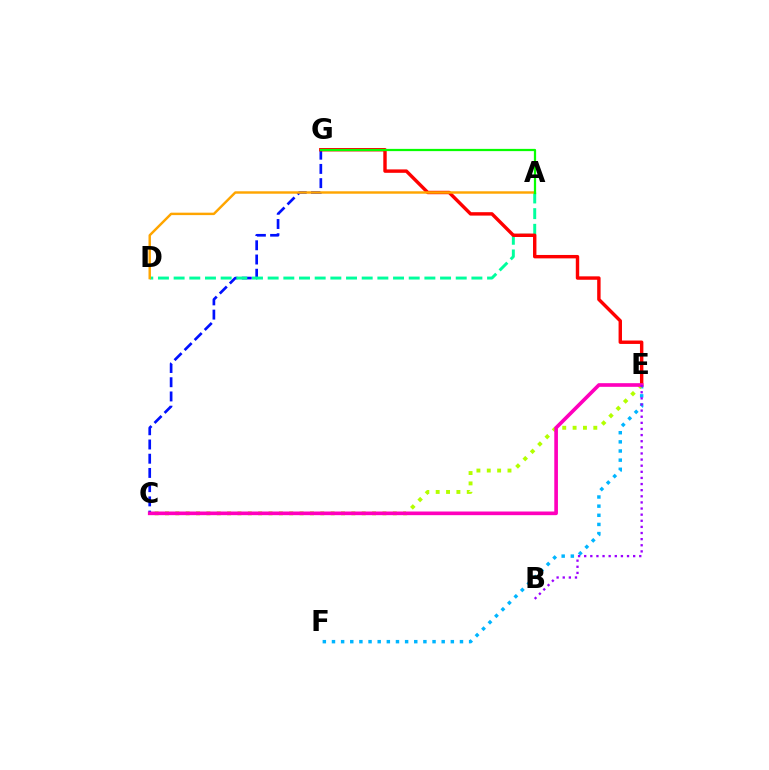{('C', 'G'): [{'color': '#0010ff', 'line_style': 'dashed', 'thickness': 1.93}], ('A', 'D'): [{'color': '#00ff9d', 'line_style': 'dashed', 'thickness': 2.13}, {'color': '#ffa500', 'line_style': 'solid', 'thickness': 1.76}], ('E', 'G'): [{'color': '#ff0000', 'line_style': 'solid', 'thickness': 2.46}], ('E', 'F'): [{'color': '#00b5ff', 'line_style': 'dotted', 'thickness': 2.48}], ('A', 'G'): [{'color': '#08ff00', 'line_style': 'solid', 'thickness': 1.61}], ('C', 'E'): [{'color': '#b3ff00', 'line_style': 'dotted', 'thickness': 2.81}, {'color': '#ff00bd', 'line_style': 'solid', 'thickness': 2.63}], ('B', 'E'): [{'color': '#9b00ff', 'line_style': 'dotted', 'thickness': 1.66}]}